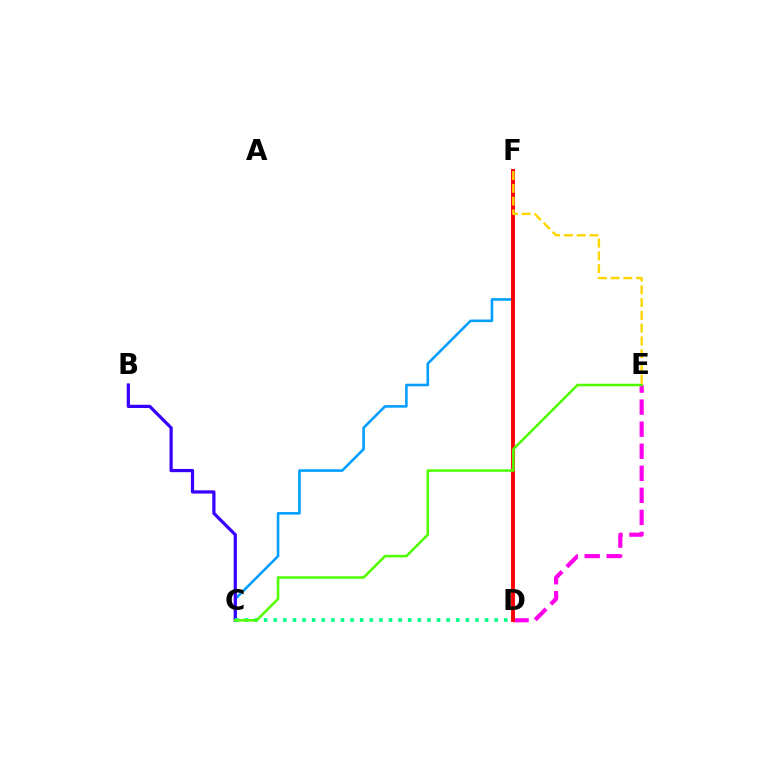{('C', 'F'): [{'color': '#009eff', 'line_style': 'solid', 'thickness': 1.86}], ('B', 'C'): [{'color': '#3700ff', 'line_style': 'solid', 'thickness': 2.32}], ('D', 'E'): [{'color': '#ff00ed', 'line_style': 'dashed', 'thickness': 3.0}], ('C', 'D'): [{'color': '#00ff86', 'line_style': 'dotted', 'thickness': 2.61}], ('D', 'F'): [{'color': '#ff0000', 'line_style': 'solid', 'thickness': 2.8}], ('C', 'E'): [{'color': '#4fff00', 'line_style': 'solid', 'thickness': 1.82}], ('E', 'F'): [{'color': '#ffd500', 'line_style': 'dashed', 'thickness': 1.74}]}